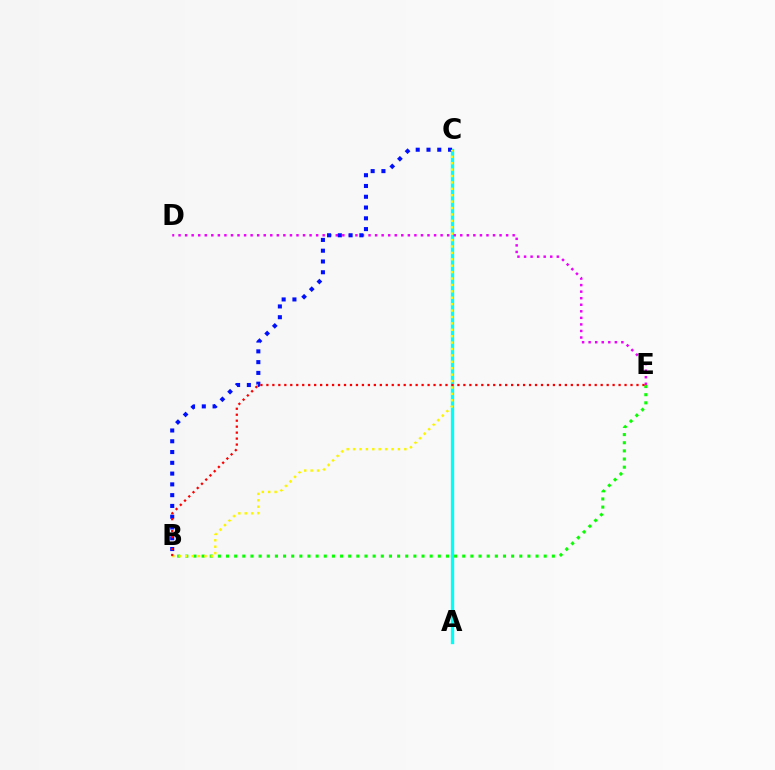{('A', 'C'): [{'color': '#00fff6', 'line_style': 'solid', 'thickness': 2.41}], ('B', 'E'): [{'color': '#08ff00', 'line_style': 'dotted', 'thickness': 2.21}, {'color': '#ff0000', 'line_style': 'dotted', 'thickness': 1.62}], ('D', 'E'): [{'color': '#ee00ff', 'line_style': 'dotted', 'thickness': 1.78}], ('B', 'C'): [{'color': '#0010ff', 'line_style': 'dotted', 'thickness': 2.93}, {'color': '#fcf500', 'line_style': 'dotted', 'thickness': 1.74}]}